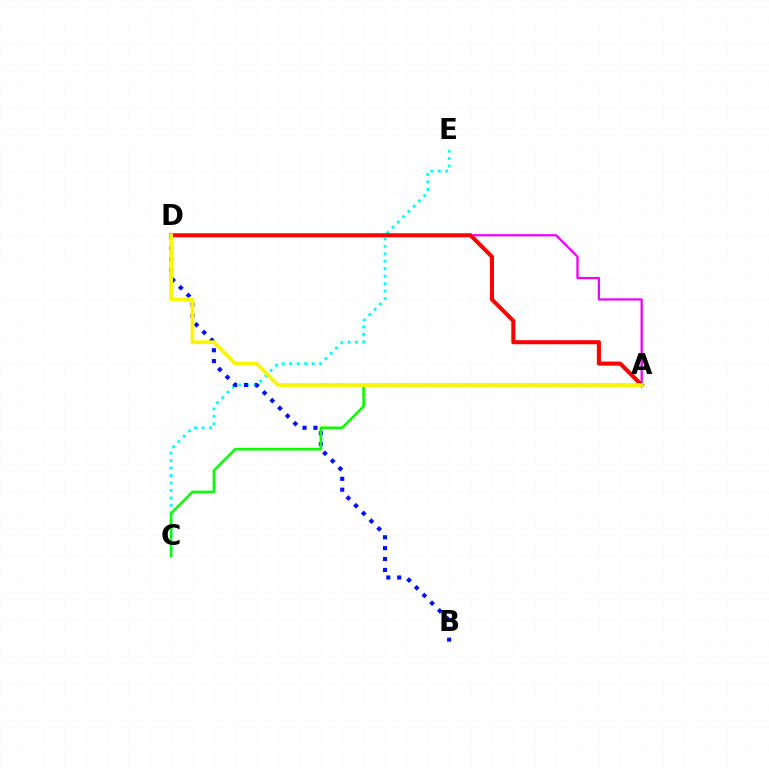{('C', 'E'): [{'color': '#00fff6', 'line_style': 'dotted', 'thickness': 2.03}], ('B', 'D'): [{'color': '#0010ff', 'line_style': 'dotted', 'thickness': 2.96}], ('A', 'D'): [{'color': '#ee00ff', 'line_style': 'solid', 'thickness': 1.64}, {'color': '#ff0000', 'line_style': 'solid', 'thickness': 2.92}, {'color': '#fcf500', 'line_style': 'solid', 'thickness': 2.7}], ('A', 'C'): [{'color': '#08ff00', 'line_style': 'solid', 'thickness': 1.87}]}